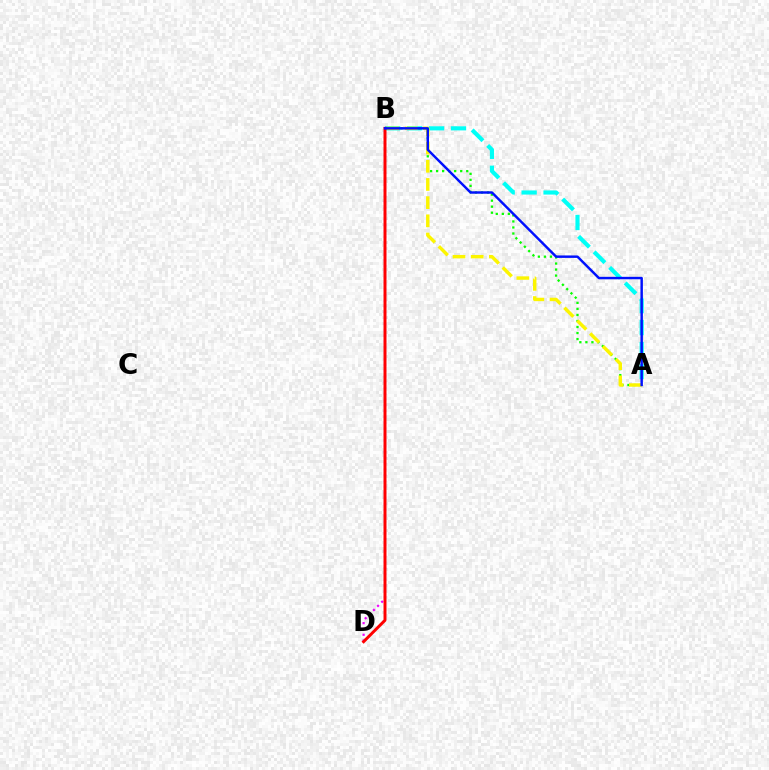{('A', 'B'): [{'color': '#00fff6', 'line_style': 'dashed', 'thickness': 2.98}, {'color': '#08ff00', 'line_style': 'dotted', 'thickness': 1.64}, {'color': '#fcf500', 'line_style': 'dashed', 'thickness': 2.47}, {'color': '#0010ff', 'line_style': 'solid', 'thickness': 1.76}], ('B', 'D'): [{'color': '#ee00ff', 'line_style': 'dotted', 'thickness': 1.58}, {'color': '#ff0000', 'line_style': 'solid', 'thickness': 2.13}]}